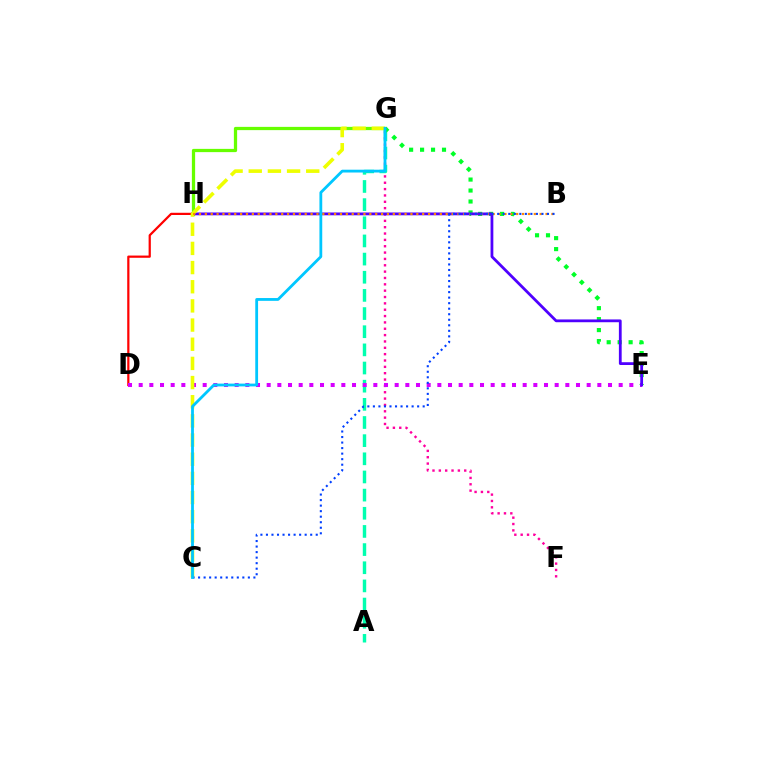{('F', 'G'): [{'color': '#ff00a0', 'line_style': 'dotted', 'thickness': 1.72}], ('D', 'H'): [{'color': '#ff0000', 'line_style': 'solid', 'thickness': 1.6}], ('A', 'G'): [{'color': '#00ffaf', 'line_style': 'dashed', 'thickness': 2.47}], ('G', 'H'): [{'color': '#66ff00', 'line_style': 'solid', 'thickness': 2.34}], ('E', 'G'): [{'color': '#00ff27', 'line_style': 'dotted', 'thickness': 2.98}], ('D', 'E'): [{'color': '#d600ff', 'line_style': 'dotted', 'thickness': 2.9}], ('E', 'H'): [{'color': '#4f00ff', 'line_style': 'solid', 'thickness': 2.0}], ('C', 'G'): [{'color': '#eeff00', 'line_style': 'dashed', 'thickness': 2.6}, {'color': '#00c7ff', 'line_style': 'solid', 'thickness': 2.02}], ('B', 'H'): [{'color': '#ff8800', 'line_style': 'dotted', 'thickness': 1.6}], ('B', 'C'): [{'color': '#003fff', 'line_style': 'dotted', 'thickness': 1.5}]}